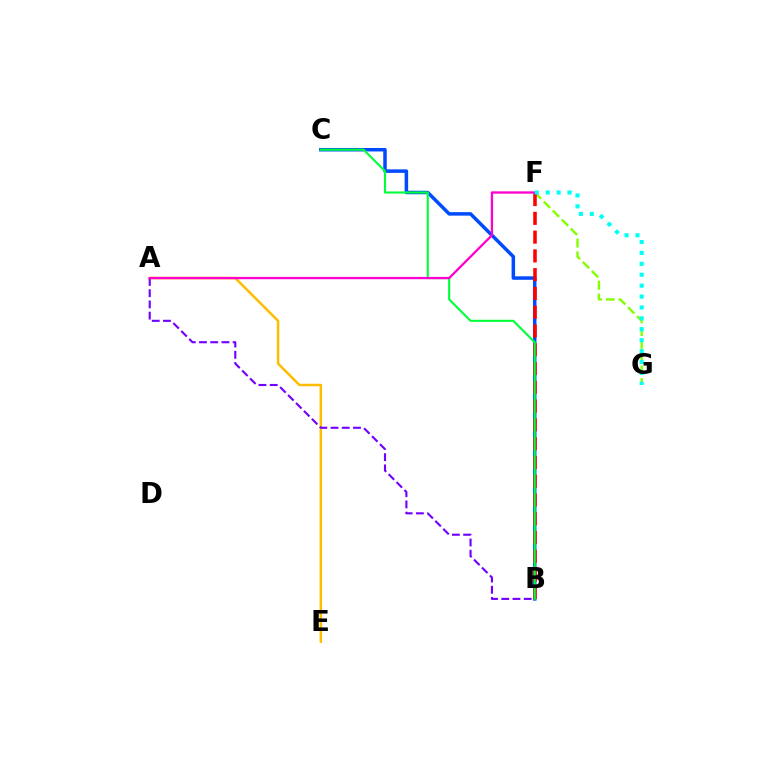{('B', 'C'): [{'color': '#004bff', 'line_style': 'solid', 'thickness': 2.52}, {'color': '#00ff39', 'line_style': 'solid', 'thickness': 1.52}], ('A', 'E'): [{'color': '#ffbd00', 'line_style': 'solid', 'thickness': 1.8}], ('F', 'G'): [{'color': '#84ff00', 'line_style': 'dashed', 'thickness': 1.73}, {'color': '#00fff6', 'line_style': 'dotted', 'thickness': 2.96}], ('B', 'F'): [{'color': '#ff0000', 'line_style': 'dashed', 'thickness': 2.55}], ('A', 'B'): [{'color': '#7200ff', 'line_style': 'dashed', 'thickness': 1.52}], ('A', 'F'): [{'color': '#ff00cf', 'line_style': 'solid', 'thickness': 1.66}]}